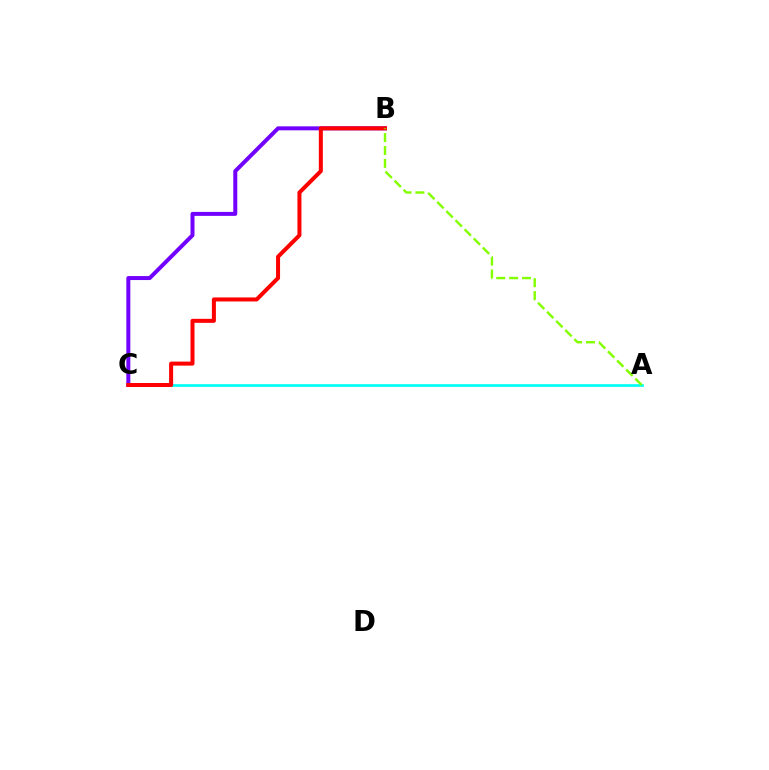{('B', 'C'): [{'color': '#7200ff', 'line_style': 'solid', 'thickness': 2.87}, {'color': '#ff0000', 'line_style': 'solid', 'thickness': 2.89}], ('A', 'C'): [{'color': '#00fff6', 'line_style': 'solid', 'thickness': 1.93}], ('A', 'B'): [{'color': '#84ff00', 'line_style': 'dashed', 'thickness': 1.75}]}